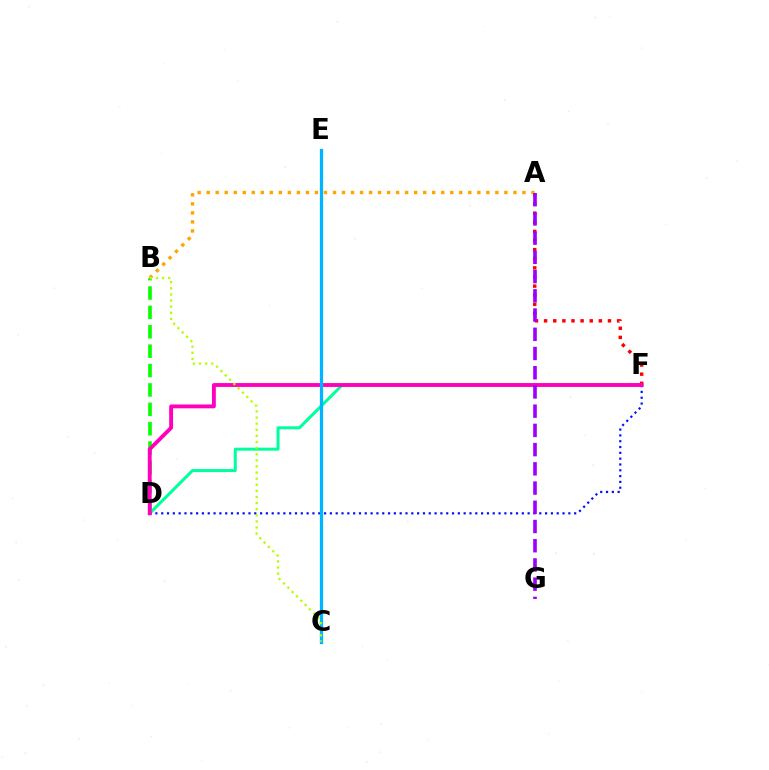{('A', 'F'): [{'color': '#ff0000', 'line_style': 'dotted', 'thickness': 2.48}], ('D', 'F'): [{'color': '#00ff9d', 'line_style': 'solid', 'thickness': 2.17}, {'color': '#0010ff', 'line_style': 'dotted', 'thickness': 1.58}, {'color': '#ff00bd', 'line_style': 'solid', 'thickness': 2.78}], ('B', 'D'): [{'color': '#08ff00', 'line_style': 'dashed', 'thickness': 2.63}], ('A', 'B'): [{'color': '#ffa500', 'line_style': 'dotted', 'thickness': 2.45}], ('C', 'E'): [{'color': '#00b5ff', 'line_style': 'solid', 'thickness': 2.35}], ('A', 'G'): [{'color': '#9b00ff', 'line_style': 'dashed', 'thickness': 2.61}], ('B', 'C'): [{'color': '#b3ff00', 'line_style': 'dotted', 'thickness': 1.66}]}